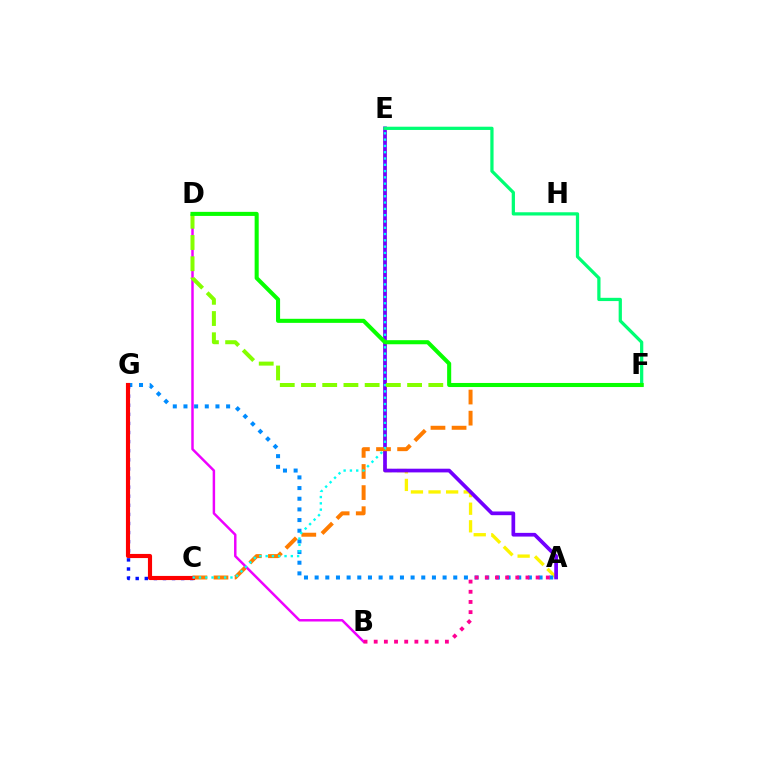{('A', 'E'): [{'color': '#fcf500', 'line_style': 'dashed', 'thickness': 2.39}, {'color': '#7200ff', 'line_style': 'solid', 'thickness': 2.67}], ('A', 'G'): [{'color': '#008cff', 'line_style': 'dotted', 'thickness': 2.9}], ('C', 'F'): [{'color': '#ff7c00', 'line_style': 'dashed', 'thickness': 2.87}], ('C', 'G'): [{'color': '#0010ff', 'line_style': 'dotted', 'thickness': 2.47}, {'color': '#ff0000', 'line_style': 'solid', 'thickness': 2.98}], ('B', 'D'): [{'color': '#ee00ff', 'line_style': 'solid', 'thickness': 1.78}], ('C', 'E'): [{'color': '#00fff6', 'line_style': 'dotted', 'thickness': 1.71}], ('E', 'F'): [{'color': '#00ff74', 'line_style': 'solid', 'thickness': 2.34}], ('D', 'F'): [{'color': '#84ff00', 'line_style': 'dashed', 'thickness': 2.88}, {'color': '#08ff00', 'line_style': 'solid', 'thickness': 2.93}], ('A', 'B'): [{'color': '#ff0094', 'line_style': 'dotted', 'thickness': 2.76}]}